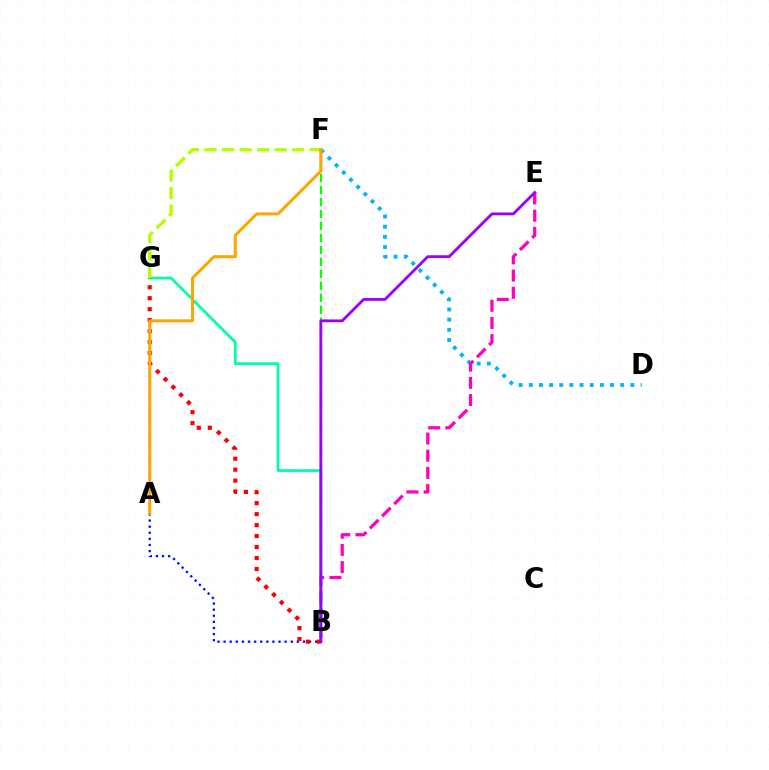{('D', 'F'): [{'color': '#00b5ff', 'line_style': 'dotted', 'thickness': 2.76}], ('A', 'B'): [{'color': '#0010ff', 'line_style': 'dotted', 'thickness': 1.66}], ('B', 'E'): [{'color': '#ff00bd', 'line_style': 'dashed', 'thickness': 2.34}, {'color': '#9b00ff', 'line_style': 'solid', 'thickness': 2.03}], ('B', 'G'): [{'color': '#00ff9d', 'line_style': 'solid', 'thickness': 1.97}, {'color': '#ff0000', 'line_style': 'dotted', 'thickness': 2.98}], ('F', 'G'): [{'color': '#b3ff00', 'line_style': 'dashed', 'thickness': 2.38}], ('B', 'F'): [{'color': '#08ff00', 'line_style': 'dashed', 'thickness': 1.63}], ('A', 'F'): [{'color': '#ffa500', 'line_style': 'solid', 'thickness': 2.16}]}